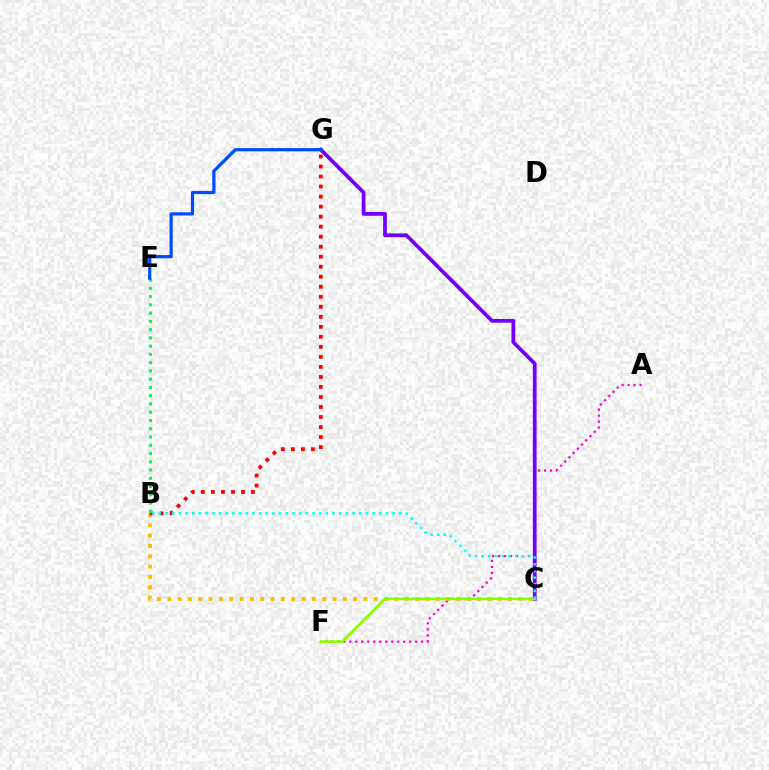{('A', 'F'): [{'color': '#ff00cf', 'line_style': 'dotted', 'thickness': 1.62}], ('B', 'C'): [{'color': '#ffbd00', 'line_style': 'dotted', 'thickness': 2.81}, {'color': '#00fff6', 'line_style': 'dotted', 'thickness': 1.81}], ('C', 'G'): [{'color': '#7200ff', 'line_style': 'solid', 'thickness': 2.72}], ('B', 'G'): [{'color': '#ff0000', 'line_style': 'dotted', 'thickness': 2.72}], ('B', 'E'): [{'color': '#00ff39', 'line_style': 'dotted', 'thickness': 2.24}], ('C', 'F'): [{'color': '#84ff00', 'line_style': 'solid', 'thickness': 1.9}], ('E', 'G'): [{'color': '#004bff', 'line_style': 'solid', 'thickness': 2.31}]}